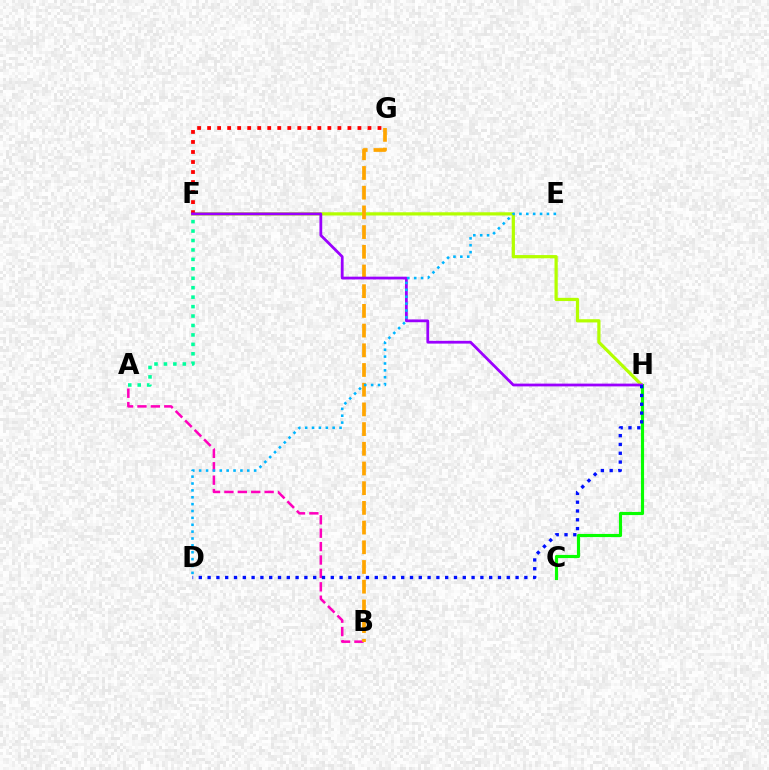{('F', 'H'): [{'color': '#b3ff00', 'line_style': 'solid', 'thickness': 2.32}, {'color': '#9b00ff', 'line_style': 'solid', 'thickness': 2.0}], ('C', 'H'): [{'color': '#08ff00', 'line_style': 'solid', 'thickness': 2.26}], ('A', 'B'): [{'color': '#ff00bd', 'line_style': 'dashed', 'thickness': 1.82}], ('F', 'G'): [{'color': '#ff0000', 'line_style': 'dotted', 'thickness': 2.72}], ('B', 'G'): [{'color': '#ffa500', 'line_style': 'dashed', 'thickness': 2.68}], ('D', 'E'): [{'color': '#00b5ff', 'line_style': 'dotted', 'thickness': 1.87}], ('D', 'H'): [{'color': '#0010ff', 'line_style': 'dotted', 'thickness': 2.39}], ('A', 'F'): [{'color': '#00ff9d', 'line_style': 'dotted', 'thickness': 2.57}]}